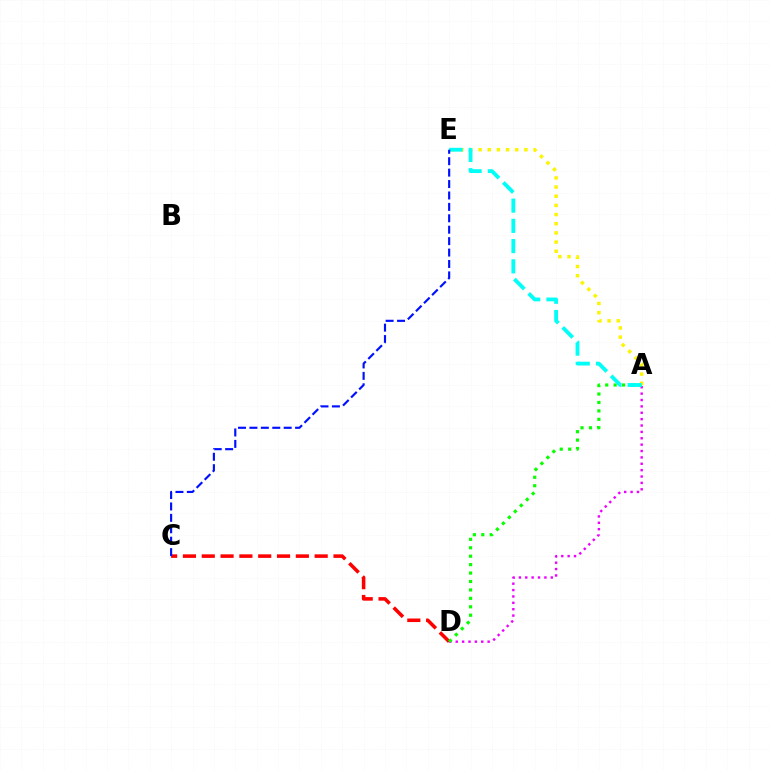{('A', 'D'): [{'color': '#ee00ff', 'line_style': 'dotted', 'thickness': 1.73}, {'color': '#08ff00', 'line_style': 'dotted', 'thickness': 2.29}], ('C', 'D'): [{'color': '#ff0000', 'line_style': 'dashed', 'thickness': 2.56}], ('A', 'E'): [{'color': '#fcf500', 'line_style': 'dotted', 'thickness': 2.49}, {'color': '#00fff6', 'line_style': 'dashed', 'thickness': 2.75}], ('C', 'E'): [{'color': '#0010ff', 'line_style': 'dashed', 'thickness': 1.55}]}